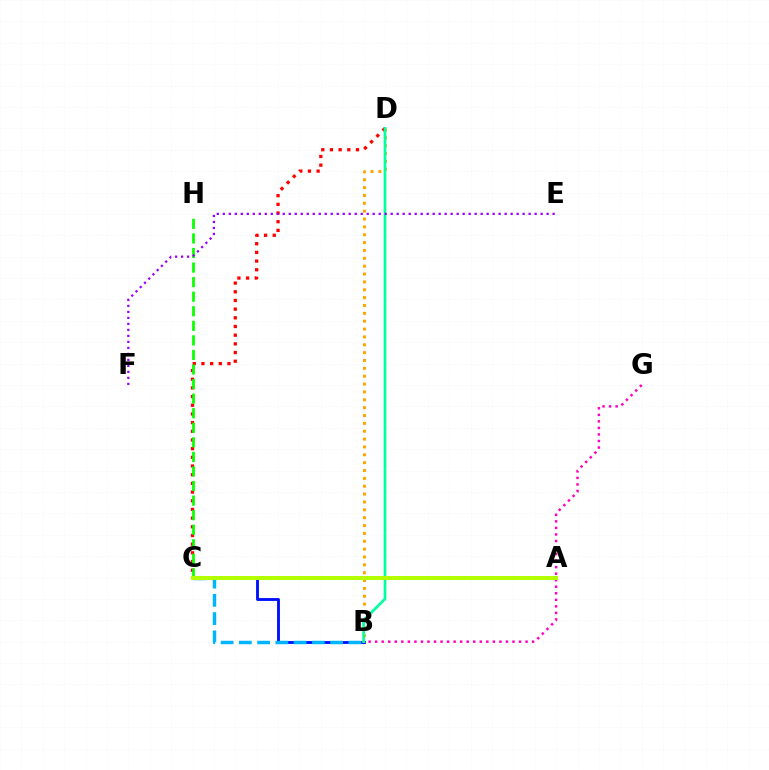{('C', 'D'): [{'color': '#ff0000', 'line_style': 'dotted', 'thickness': 2.36}], ('B', 'G'): [{'color': '#ff00bd', 'line_style': 'dotted', 'thickness': 1.78}], ('C', 'H'): [{'color': '#08ff00', 'line_style': 'dashed', 'thickness': 1.98}], ('B', 'C'): [{'color': '#0010ff', 'line_style': 'solid', 'thickness': 2.06}, {'color': '#00b5ff', 'line_style': 'dashed', 'thickness': 2.48}], ('B', 'D'): [{'color': '#ffa500', 'line_style': 'dotted', 'thickness': 2.14}, {'color': '#00ff9d', 'line_style': 'solid', 'thickness': 1.94}], ('E', 'F'): [{'color': '#9b00ff', 'line_style': 'dotted', 'thickness': 1.63}], ('A', 'C'): [{'color': '#b3ff00', 'line_style': 'solid', 'thickness': 2.91}]}